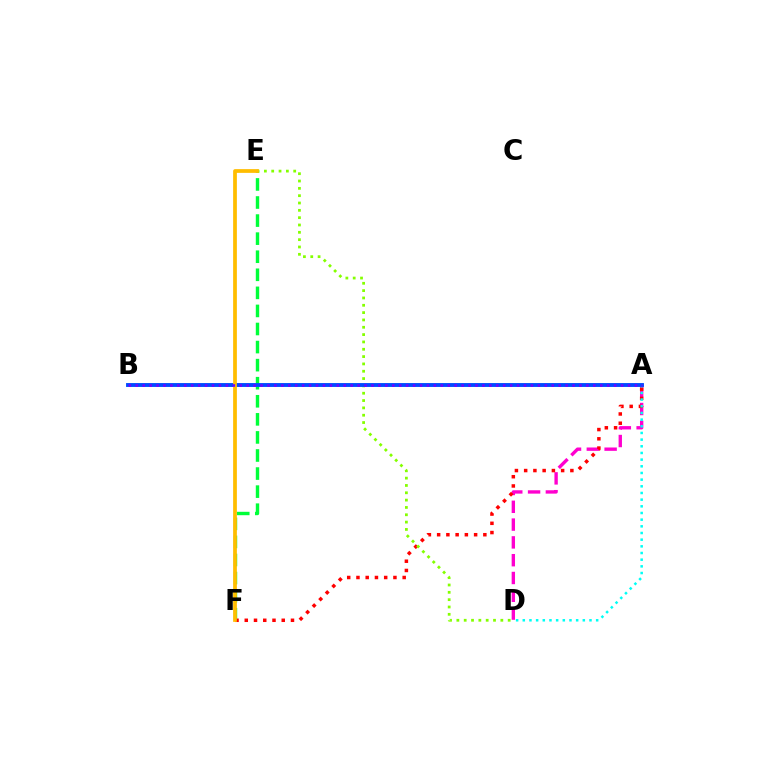{('E', 'F'): [{'color': '#00ff39', 'line_style': 'dashed', 'thickness': 2.45}, {'color': '#ffbd00', 'line_style': 'solid', 'thickness': 2.69}], ('A', 'D'): [{'color': '#ff00cf', 'line_style': 'dashed', 'thickness': 2.42}, {'color': '#00fff6', 'line_style': 'dotted', 'thickness': 1.81}], ('A', 'F'): [{'color': '#ff0000', 'line_style': 'dotted', 'thickness': 2.51}], ('D', 'E'): [{'color': '#84ff00', 'line_style': 'dotted', 'thickness': 1.99}], ('A', 'B'): [{'color': '#004bff', 'line_style': 'solid', 'thickness': 2.79}, {'color': '#7200ff', 'line_style': 'dotted', 'thickness': 1.88}]}